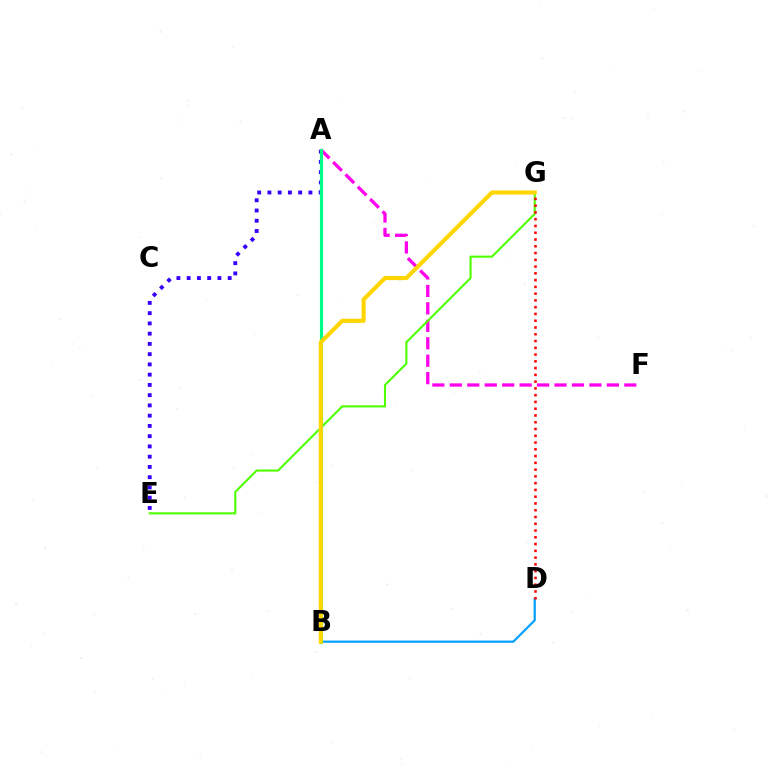{('A', 'E'): [{'color': '#3700ff', 'line_style': 'dotted', 'thickness': 2.79}], ('A', 'F'): [{'color': '#ff00ed', 'line_style': 'dashed', 'thickness': 2.37}], ('E', 'G'): [{'color': '#4fff00', 'line_style': 'solid', 'thickness': 1.52}], ('B', 'D'): [{'color': '#009eff', 'line_style': 'solid', 'thickness': 1.57}], ('D', 'G'): [{'color': '#ff0000', 'line_style': 'dotted', 'thickness': 1.84}], ('A', 'B'): [{'color': '#00ff86', 'line_style': 'solid', 'thickness': 2.29}], ('B', 'G'): [{'color': '#ffd500', 'line_style': 'solid', 'thickness': 2.96}]}